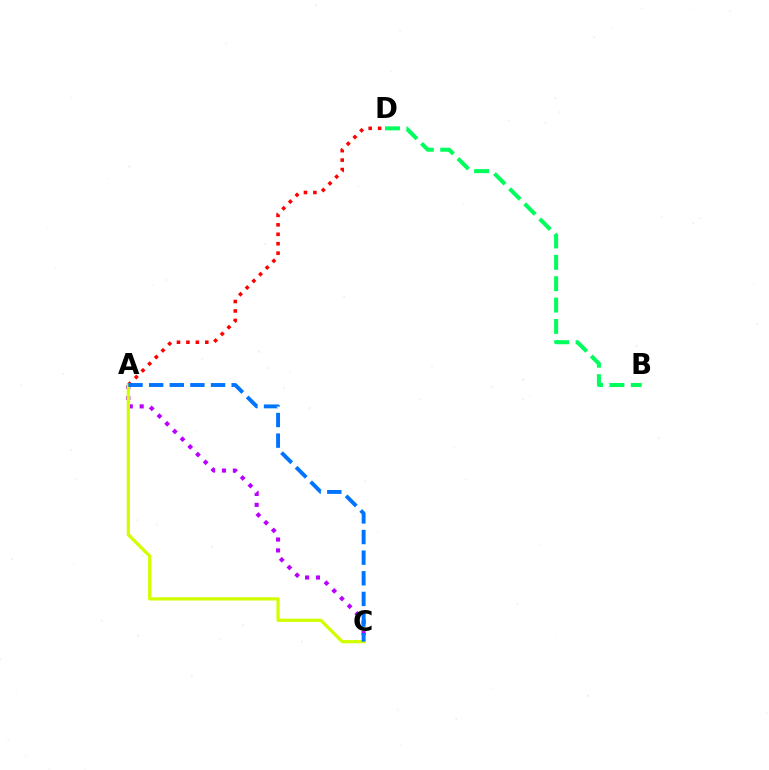{('A', 'D'): [{'color': '#ff0000', 'line_style': 'dotted', 'thickness': 2.57}], ('A', 'C'): [{'color': '#b900ff', 'line_style': 'dotted', 'thickness': 2.96}, {'color': '#d1ff00', 'line_style': 'solid', 'thickness': 2.34}, {'color': '#0074ff', 'line_style': 'dashed', 'thickness': 2.8}], ('B', 'D'): [{'color': '#00ff5c', 'line_style': 'dashed', 'thickness': 2.9}]}